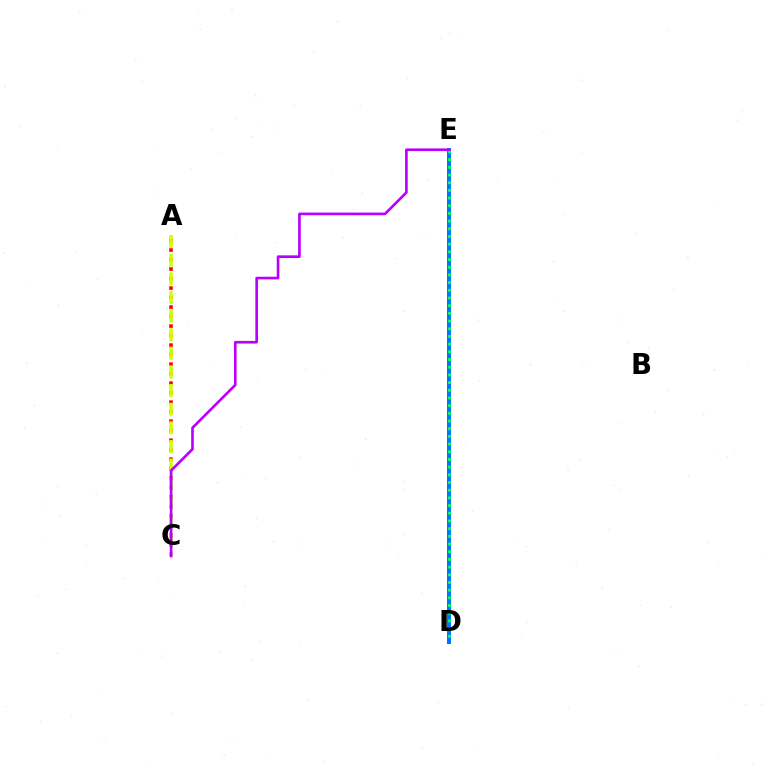{('D', 'E'): [{'color': '#0074ff', 'line_style': 'solid', 'thickness': 2.88}, {'color': '#00ff5c', 'line_style': 'dotted', 'thickness': 2.09}], ('A', 'C'): [{'color': '#ff0000', 'line_style': 'dotted', 'thickness': 2.58}, {'color': '#d1ff00', 'line_style': 'dashed', 'thickness': 2.53}], ('C', 'E'): [{'color': '#b900ff', 'line_style': 'solid', 'thickness': 1.91}]}